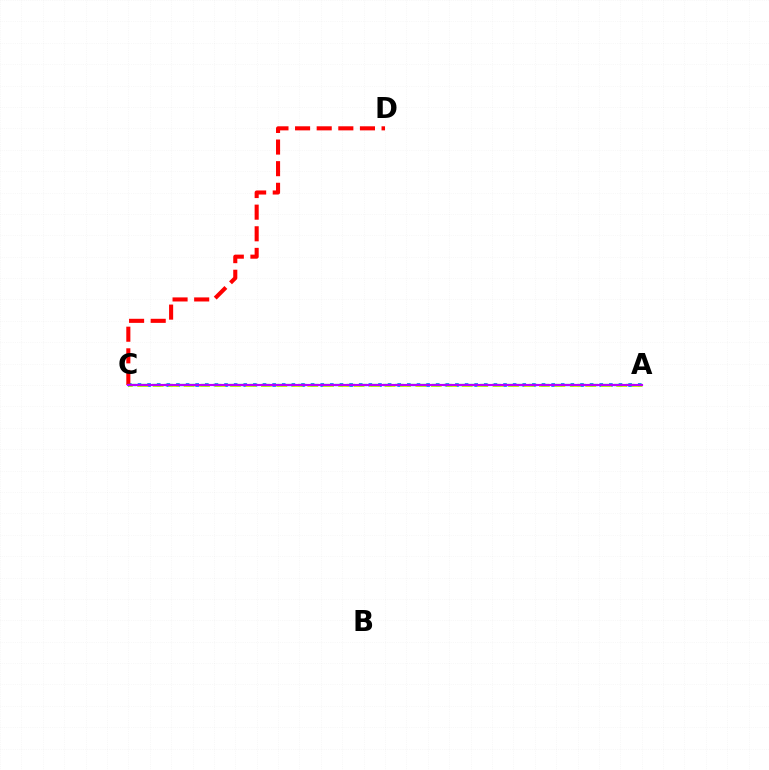{('A', 'C'): [{'color': '#0074ff', 'line_style': 'dotted', 'thickness': 2.61}, {'color': '#d1ff00', 'line_style': 'dashed', 'thickness': 2.1}, {'color': '#00ff5c', 'line_style': 'dashed', 'thickness': 1.65}, {'color': '#b900ff', 'line_style': 'solid', 'thickness': 1.55}], ('C', 'D'): [{'color': '#ff0000', 'line_style': 'dashed', 'thickness': 2.94}]}